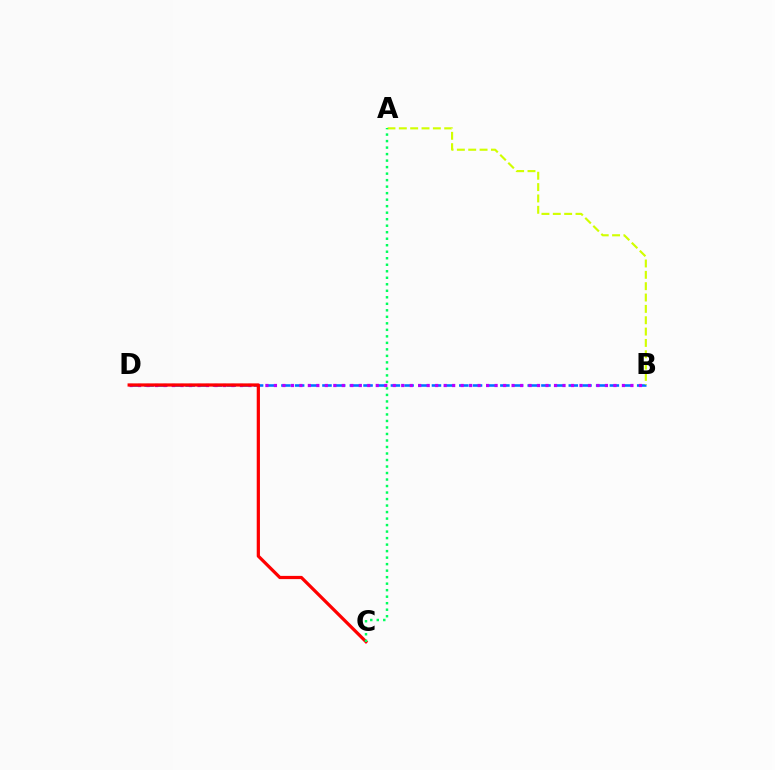{('B', 'D'): [{'color': '#0074ff', 'line_style': 'dashed', 'thickness': 1.86}, {'color': '#b900ff', 'line_style': 'dotted', 'thickness': 2.31}], ('A', 'B'): [{'color': '#d1ff00', 'line_style': 'dashed', 'thickness': 1.54}], ('C', 'D'): [{'color': '#ff0000', 'line_style': 'solid', 'thickness': 2.32}], ('A', 'C'): [{'color': '#00ff5c', 'line_style': 'dotted', 'thickness': 1.77}]}